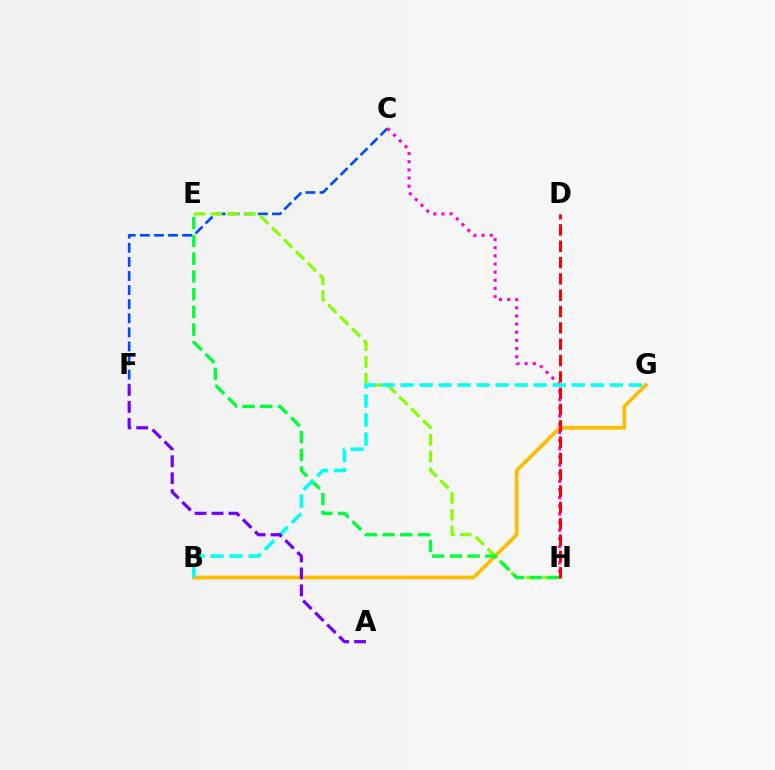{('B', 'G'): [{'color': '#ffbd00', 'line_style': 'solid', 'thickness': 2.68}, {'color': '#00fff6', 'line_style': 'dashed', 'thickness': 2.58}], ('C', 'F'): [{'color': '#004bff', 'line_style': 'dashed', 'thickness': 1.91}], ('E', 'H'): [{'color': '#84ff00', 'line_style': 'dashed', 'thickness': 2.28}, {'color': '#00ff39', 'line_style': 'dashed', 'thickness': 2.41}], ('C', 'H'): [{'color': '#ff00cf', 'line_style': 'dotted', 'thickness': 2.22}], ('D', 'H'): [{'color': '#ff0000', 'line_style': 'dashed', 'thickness': 2.22}], ('A', 'F'): [{'color': '#7200ff', 'line_style': 'dashed', 'thickness': 2.3}]}